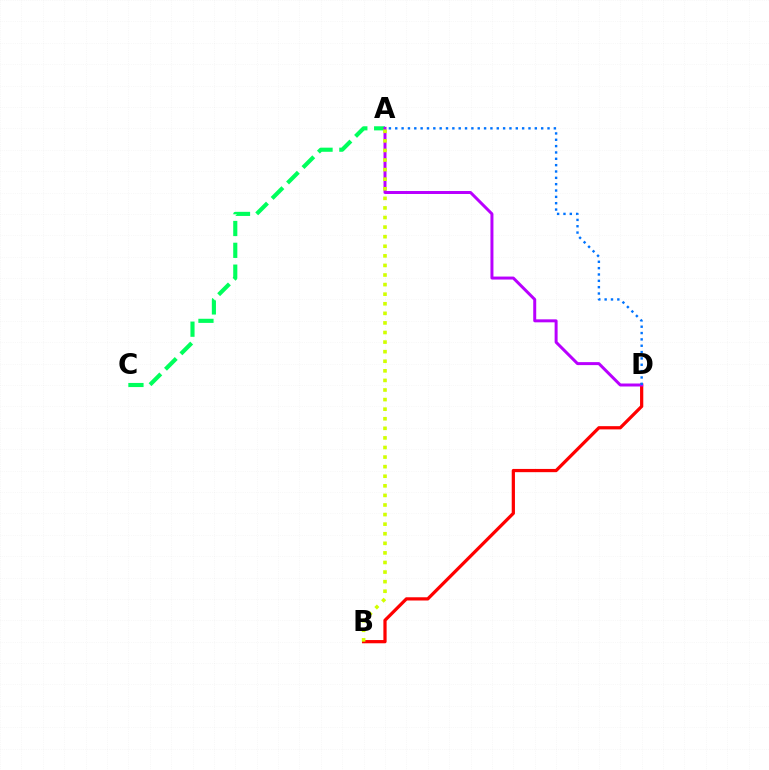{('A', 'C'): [{'color': '#00ff5c', 'line_style': 'dashed', 'thickness': 2.96}], ('B', 'D'): [{'color': '#ff0000', 'line_style': 'solid', 'thickness': 2.33}], ('A', 'D'): [{'color': '#b900ff', 'line_style': 'solid', 'thickness': 2.15}, {'color': '#0074ff', 'line_style': 'dotted', 'thickness': 1.72}], ('A', 'B'): [{'color': '#d1ff00', 'line_style': 'dotted', 'thickness': 2.6}]}